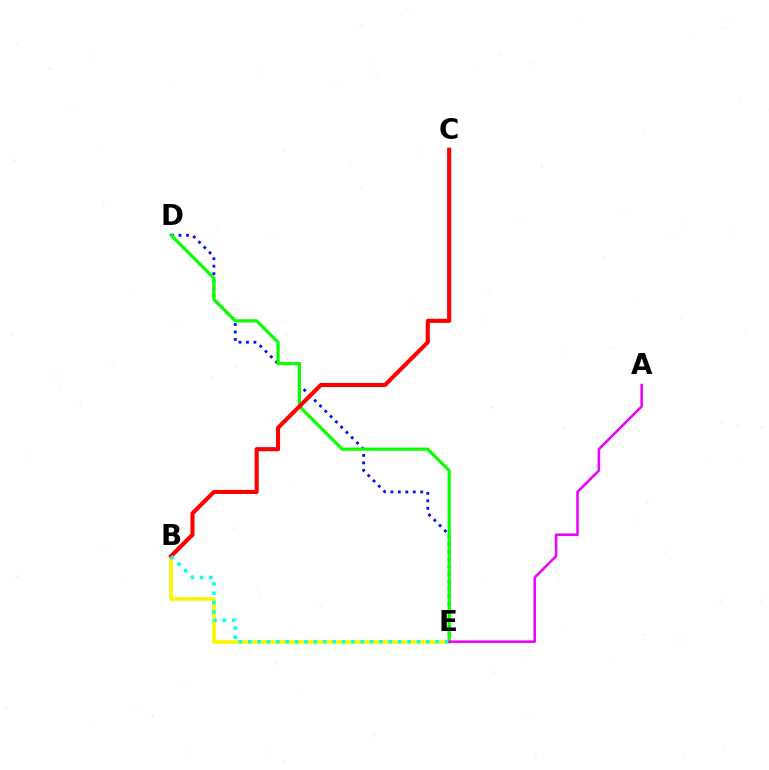{('B', 'E'): [{'color': '#fcf500', 'line_style': 'solid', 'thickness': 2.62}, {'color': '#00fff6', 'line_style': 'dotted', 'thickness': 2.55}], ('D', 'E'): [{'color': '#0010ff', 'line_style': 'dotted', 'thickness': 2.03}, {'color': '#08ff00', 'line_style': 'solid', 'thickness': 2.3}], ('B', 'C'): [{'color': '#ff0000', 'line_style': 'solid', 'thickness': 2.94}], ('A', 'E'): [{'color': '#ee00ff', 'line_style': 'solid', 'thickness': 1.83}]}